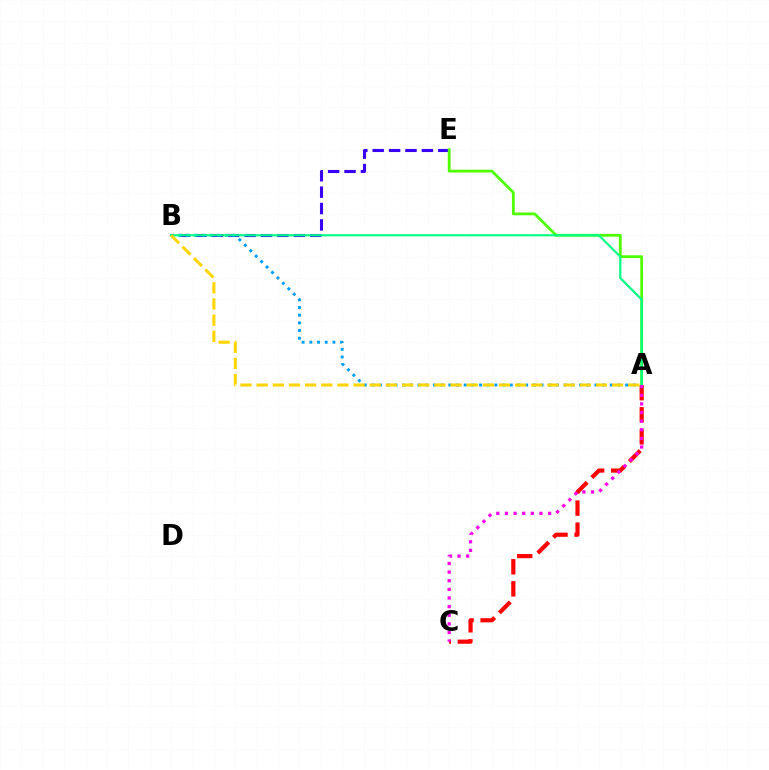{('B', 'E'): [{'color': '#3700ff', 'line_style': 'dashed', 'thickness': 2.23}], ('A', 'B'): [{'color': '#009eff', 'line_style': 'dotted', 'thickness': 2.09}, {'color': '#00ff86', 'line_style': 'solid', 'thickness': 1.58}, {'color': '#ffd500', 'line_style': 'dashed', 'thickness': 2.2}], ('A', 'E'): [{'color': '#4fff00', 'line_style': 'solid', 'thickness': 2.0}], ('A', 'C'): [{'color': '#ff0000', 'line_style': 'dashed', 'thickness': 3.0}, {'color': '#ff00ed', 'line_style': 'dotted', 'thickness': 2.34}]}